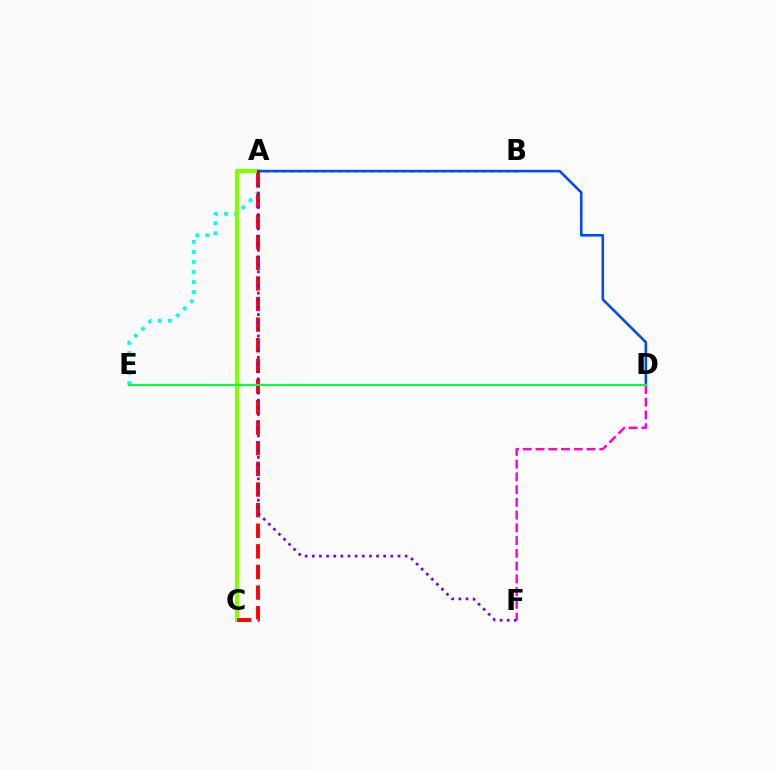{('A', 'E'): [{'color': '#00fff6', 'line_style': 'dotted', 'thickness': 2.73}], ('A', 'B'): [{'color': '#ffbd00', 'line_style': 'dotted', 'thickness': 2.18}], ('A', 'C'): [{'color': '#84ff00', 'line_style': 'solid', 'thickness': 3.0}, {'color': '#ff0000', 'line_style': 'dashed', 'thickness': 2.8}], ('A', 'D'): [{'color': '#004bff', 'line_style': 'solid', 'thickness': 1.86}], ('D', 'F'): [{'color': '#ff00cf', 'line_style': 'dashed', 'thickness': 1.73}], ('A', 'F'): [{'color': '#7200ff', 'line_style': 'dotted', 'thickness': 1.94}], ('D', 'E'): [{'color': '#00ff39', 'line_style': 'solid', 'thickness': 1.53}]}